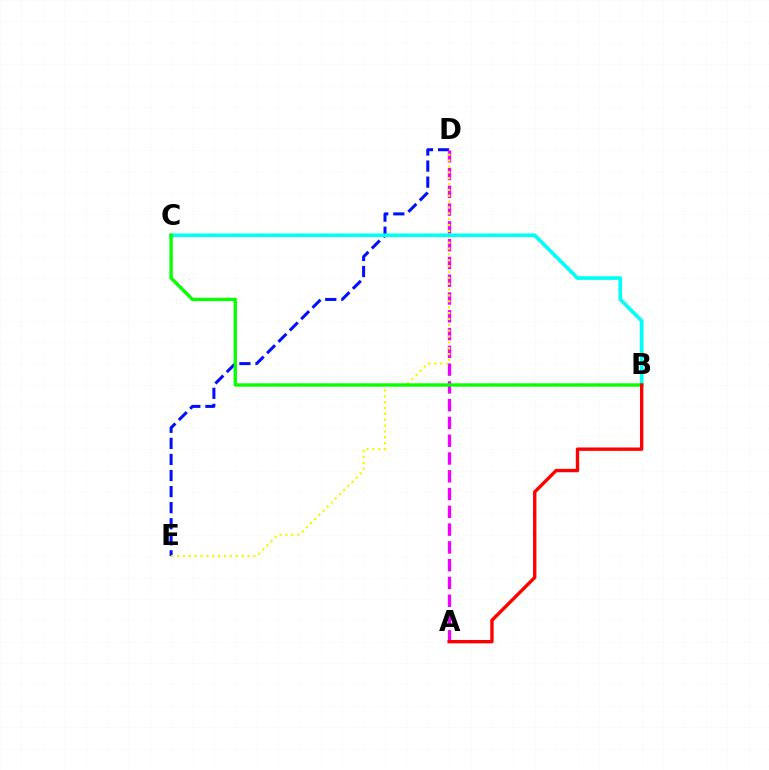{('D', 'E'): [{'color': '#0010ff', 'line_style': 'dashed', 'thickness': 2.18}, {'color': '#fcf500', 'line_style': 'dotted', 'thickness': 1.59}], ('A', 'D'): [{'color': '#ee00ff', 'line_style': 'dashed', 'thickness': 2.42}], ('B', 'C'): [{'color': '#00fff6', 'line_style': 'solid', 'thickness': 2.64}, {'color': '#08ff00', 'line_style': 'solid', 'thickness': 2.41}], ('A', 'B'): [{'color': '#ff0000', 'line_style': 'solid', 'thickness': 2.42}]}